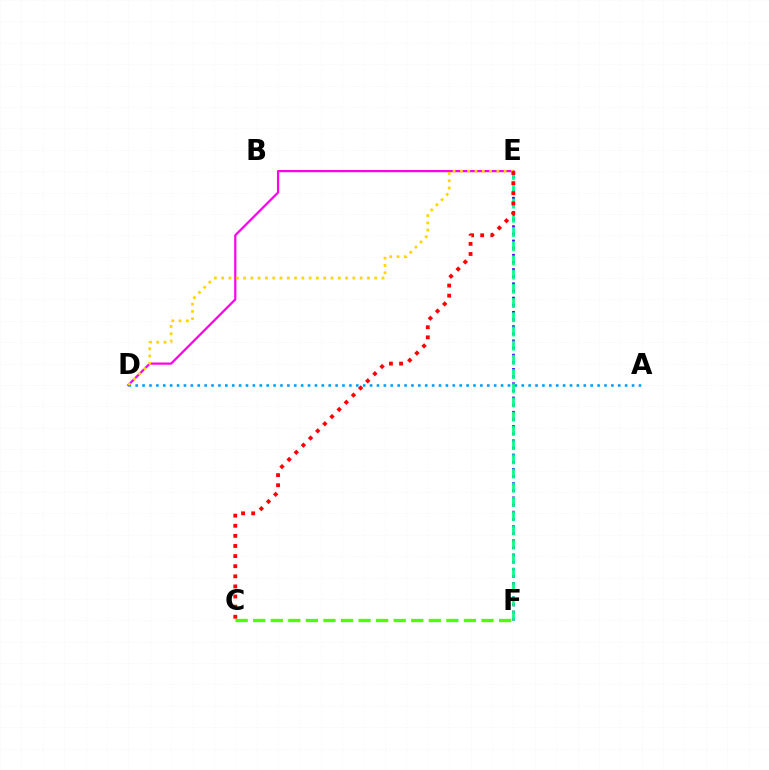{('A', 'D'): [{'color': '#009eff', 'line_style': 'dotted', 'thickness': 1.87}], ('D', 'E'): [{'color': '#ff00ed', 'line_style': 'solid', 'thickness': 1.6}, {'color': '#ffd500', 'line_style': 'dotted', 'thickness': 1.98}], ('C', 'F'): [{'color': '#4fff00', 'line_style': 'dashed', 'thickness': 2.39}], ('E', 'F'): [{'color': '#3700ff', 'line_style': 'dotted', 'thickness': 1.94}, {'color': '#00ff86', 'line_style': 'dashed', 'thickness': 1.93}], ('C', 'E'): [{'color': '#ff0000', 'line_style': 'dotted', 'thickness': 2.75}]}